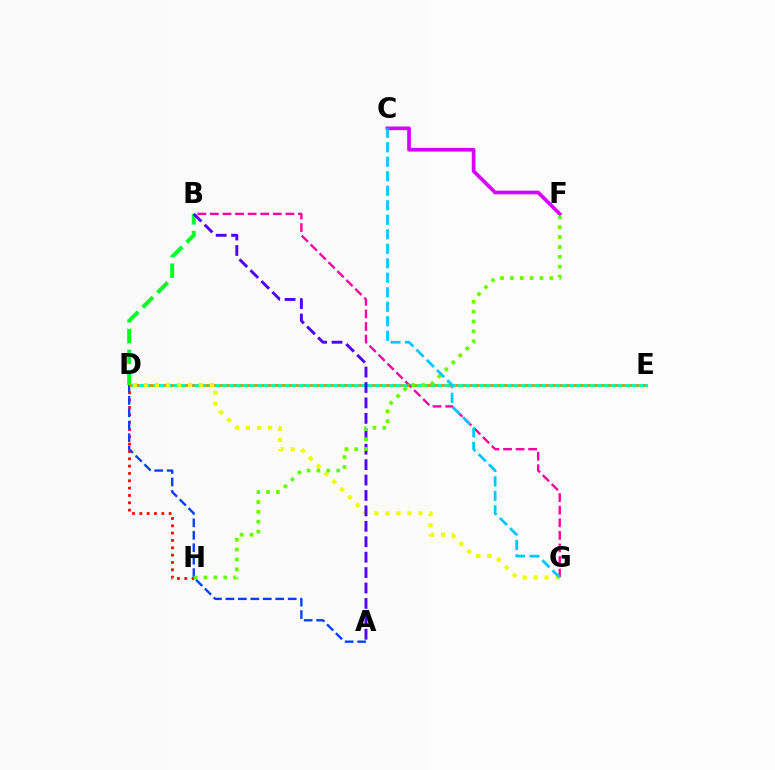{('D', 'E'): [{'color': '#00ffaf', 'line_style': 'solid', 'thickness': 2.16}, {'color': '#ff8800', 'line_style': 'dotted', 'thickness': 1.89}], ('C', 'F'): [{'color': '#d600ff', 'line_style': 'solid', 'thickness': 2.67}], ('B', 'G'): [{'color': '#ff00a0', 'line_style': 'dashed', 'thickness': 1.71}], ('D', 'H'): [{'color': '#ff0000', 'line_style': 'dotted', 'thickness': 1.99}], ('B', 'D'): [{'color': '#00ff27', 'line_style': 'dashed', 'thickness': 2.83}], ('A', 'D'): [{'color': '#003fff', 'line_style': 'dashed', 'thickness': 1.69}], ('D', 'G'): [{'color': '#eeff00', 'line_style': 'dotted', 'thickness': 2.99}], ('A', 'B'): [{'color': '#4f00ff', 'line_style': 'dashed', 'thickness': 2.1}], ('F', 'H'): [{'color': '#66ff00', 'line_style': 'dotted', 'thickness': 2.68}], ('C', 'G'): [{'color': '#00c7ff', 'line_style': 'dashed', 'thickness': 1.97}]}